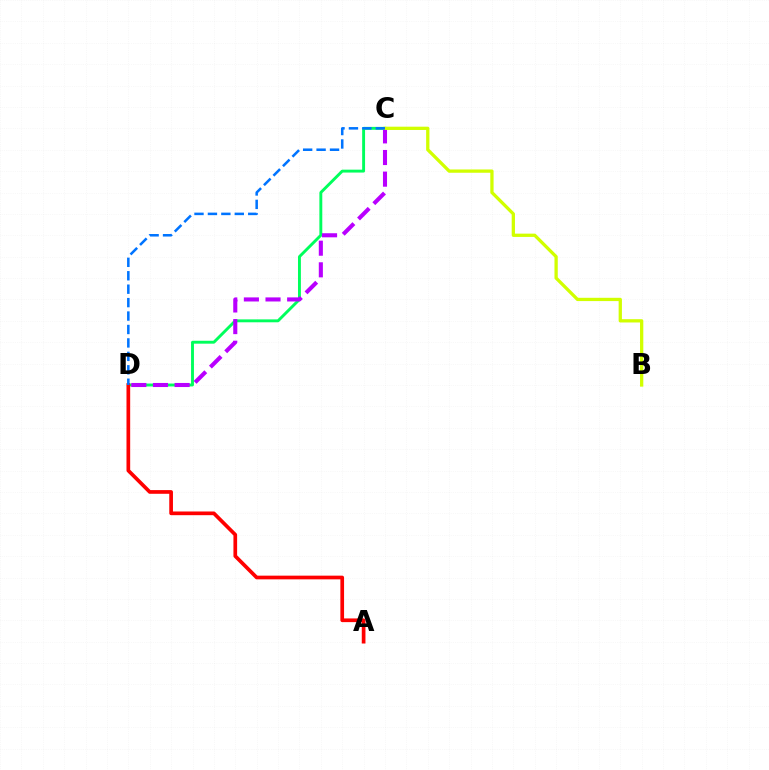{('C', 'D'): [{'color': '#00ff5c', 'line_style': 'solid', 'thickness': 2.09}, {'color': '#b900ff', 'line_style': 'dashed', 'thickness': 2.94}, {'color': '#0074ff', 'line_style': 'dashed', 'thickness': 1.82}], ('B', 'C'): [{'color': '#d1ff00', 'line_style': 'solid', 'thickness': 2.37}], ('A', 'D'): [{'color': '#ff0000', 'line_style': 'solid', 'thickness': 2.66}]}